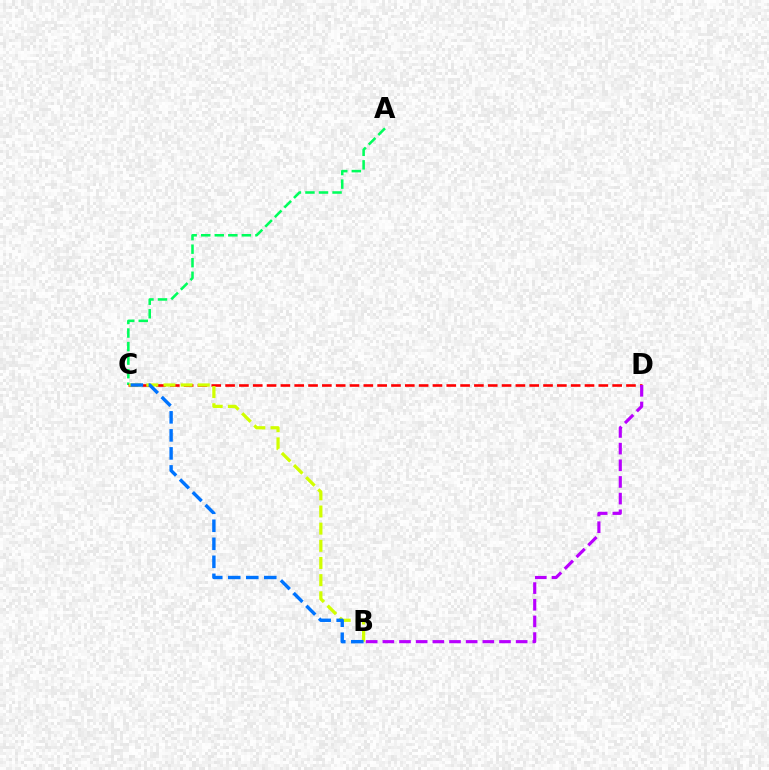{('A', 'C'): [{'color': '#00ff5c', 'line_style': 'dashed', 'thickness': 1.84}], ('C', 'D'): [{'color': '#ff0000', 'line_style': 'dashed', 'thickness': 1.88}], ('B', 'C'): [{'color': '#d1ff00', 'line_style': 'dashed', 'thickness': 2.33}, {'color': '#0074ff', 'line_style': 'dashed', 'thickness': 2.45}], ('B', 'D'): [{'color': '#b900ff', 'line_style': 'dashed', 'thickness': 2.26}]}